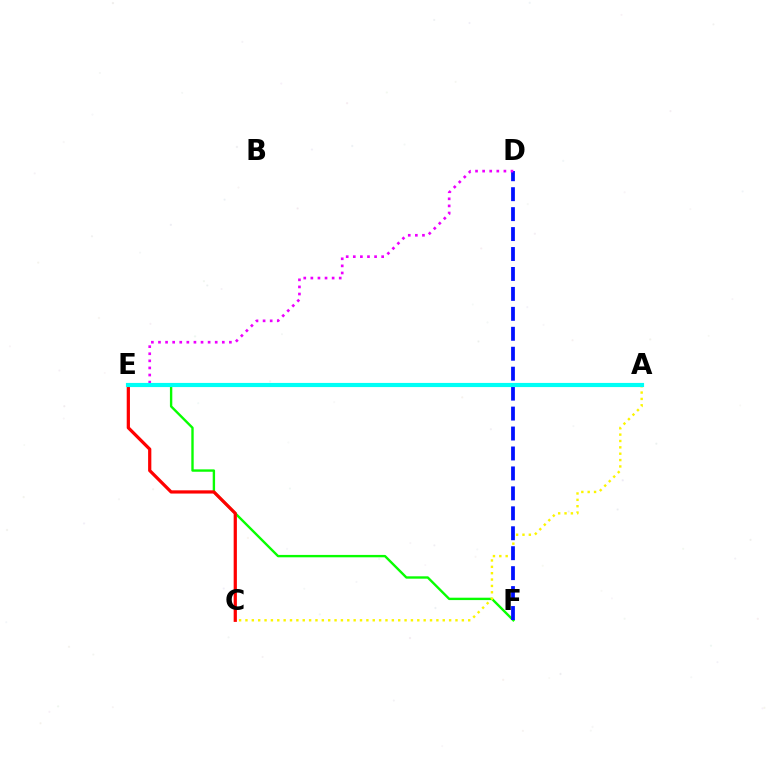{('E', 'F'): [{'color': '#08ff00', 'line_style': 'solid', 'thickness': 1.71}], ('A', 'C'): [{'color': '#fcf500', 'line_style': 'dotted', 'thickness': 1.73}], ('D', 'F'): [{'color': '#0010ff', 'line_style': 'dashed', 'thickness': 2.71}], ('D', 'E'): [{'color': '#ee00ff', 'line_style': 'dotted', 'thickness': 1.93}], ('C', 'E'): [{'color': '#ff0000', 'line_style': 'solid', 'thickness': 2.32}], ('A', 'E'): [{'color': '#00fff6', 'line_style': 'solid', 'thickness': 2.99}]}